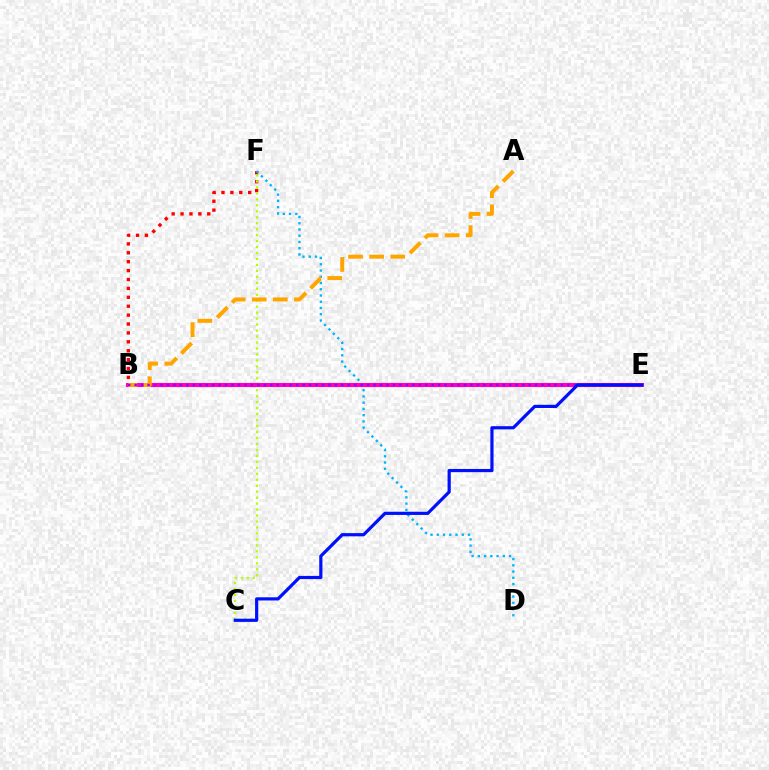{('B', 'E'): [{'color': '#08ff00', 'line_style': 'dotted', 'thickness': 1.69}, {'color': '#00ff9d', 'line_style': 'dashed', 'thickness': 1.91}, {'color': '#ff00bd', 'line_style': 'solid', 'thickness': 2.92}, {'color': '#9b00ff', 'line_style': 'dotted', 'thickness': 1.75}], ('B', 'F'): [{'color': '#ff0000', 'line_style': 'dotted', 'thickness': 2.42}], ('D', 'F'): [{'color': '#00b5ff', 'line_style': 'dotted', 'thickness': 1.7}], ('C', 'F'): [{'color': '#b3ff00', 'line_style': 'dotted', 'thickness': 1.62}], ('A', 'B'): [{'color': '#ffa500', 'line_style': 'dashed', 'thickness': 2.87}], ('C', 'E'): [{'color': '#0010ff', 'line_style': 'solid', 'thickness': 2.3}]}